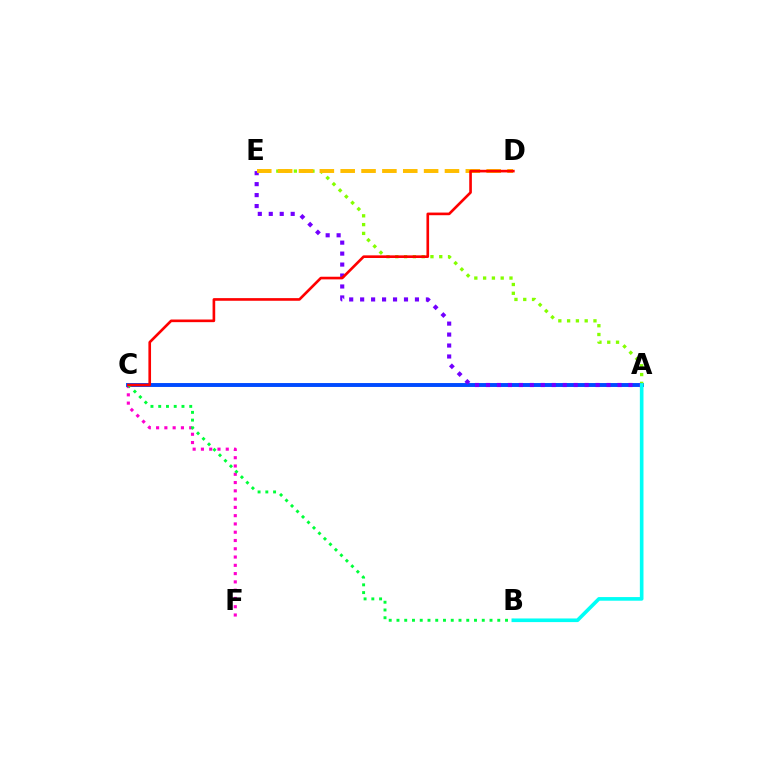{('C', 'F'): [{'color': '#ff00cf', 'line_style': 'dotted', 'thickness': 2.25}], ('A', 'C'): [{'color': '#004bff', 'line_style': 'solid', 'thickness': 2.81}], ('A', 'E'): [{'color': '#84ff00', 'line_style': 'dotted', 'thickness': 2.39}, {'color': '#7200ff', 'line_style': 'dotted', 'thickness': 2.98}], ('B', 'C'): [{'color': '#00ff39', 'line_style': 'dotted', 'thickness': 2.11}], ('D', 'E'): [{'color': '#ffbd00', 'line_style': 'dashed', 'thickness': 2.83}], ('A', 'B'): [{'color': '#00fff6', 'line_style': 'solid', 'thickness': 2.62}], ('C', 'D'): [{'color': '#ff0000', 'line_style': 'solid', 'thickness': 1.9}]}